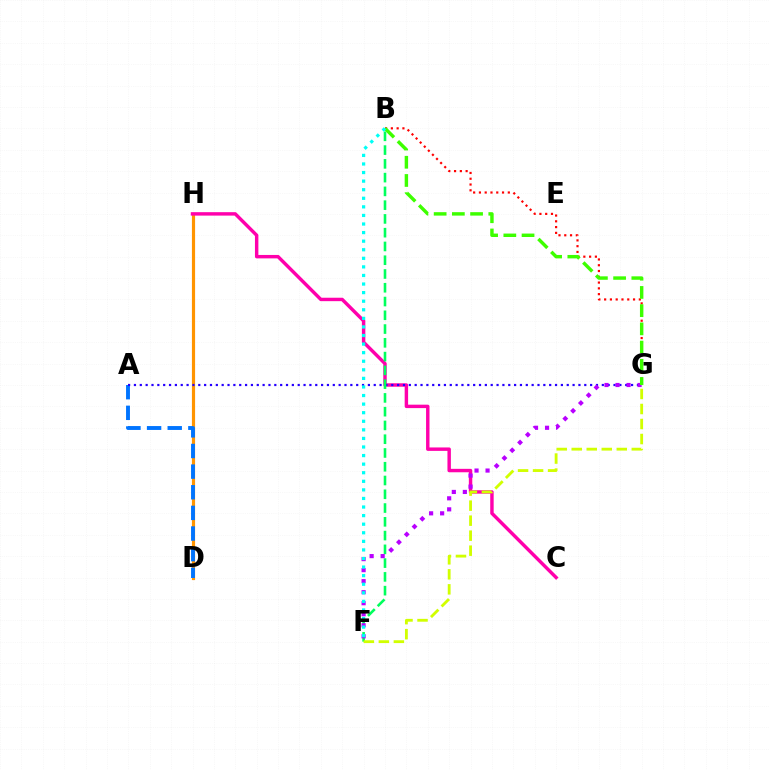{('D', 'H'): [{'color': '#ff9400', 'line_style': 'solid', 'thickness': 2.29}], ('A', 'D'): [{'color': '#0074ff', 'line_style': 'dashed', 'thickness': 2.8}], ('C', 'H'): [{'color': '#ff00ac', 'line_style': 'solid', 'thickness': 2.47}], ('A', 'G'): [{'color': '#2500ff', 'line_style': 'dotted', 'thickness': 1.59}], ('B', 'F'): [{'color': '#00ff5c', 'line_style': 'dashed', 'thickness': 1.87}, {'color': '#00fff6', 'line_style': 'dotted', 'thickness': 2.33}], ('F', 'G'): [{'color': '#d1ff00', 'line_style': 'dashed', 'thickness': 2.04}, {'color': '#b900ff', 'line_style': 'dotted', 'thickness': 3.0}], ('B', 'G'): [{'color': '#ff0000', 'line_style': 'dotted', 'thickness': 1.57}, {'color': '#3dff00', 'line_style': 'dashed', 'thickness': 2.47}]}